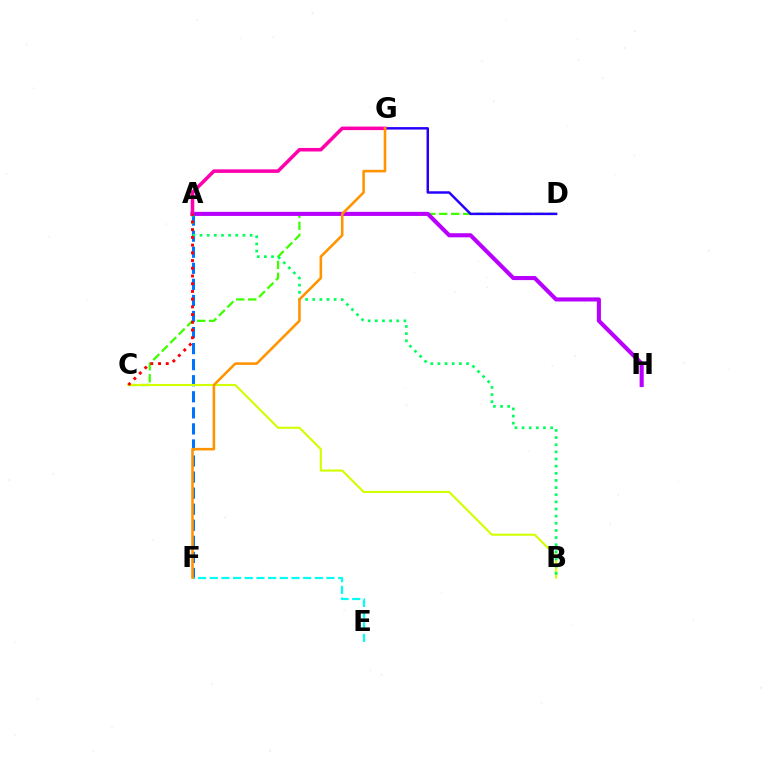{('C', 'D'): [{'color': '#3dff00', 'line_style': 'dashed', 'thickness': 1.63}], ('A', 'H'): [{'color': '#b900ff', 'line_style': 'solid', 'thickness': 2.94}], ('A', 'F'): [{'color': '#0074ff', 'line_style': 'dashed', 'thickness': 2.18}], ('E', 'F'): [{'color': '#00fff6', 'line_style': 'dashed', 'thickness': 1.59}], ('B', 'C'): [{'color': '#d1ff00', 'line_style': 'solid', 'thickness': 1.52}], ('A', 'B'): [{'color': '#00ff5c', 'line_style': 'dotted', 'thickness': 1.94}], ('D', 'G'): [{'color': '#2500ff', 'line_style': 'solid', 'thickness': 1.77}], ('A', 'G'): [{'color': '#ff00ac', 'line_style': 'solid', 'thickness': 2.55}], ('A', 'C'): [{'color': '#ff0000', 'line_style': 'dotted', 'thickness': 2.1}], ('F', 'G'): [{'color': '#ff9400', 'line_style': 'solid', 'thickness': 1.85}]}